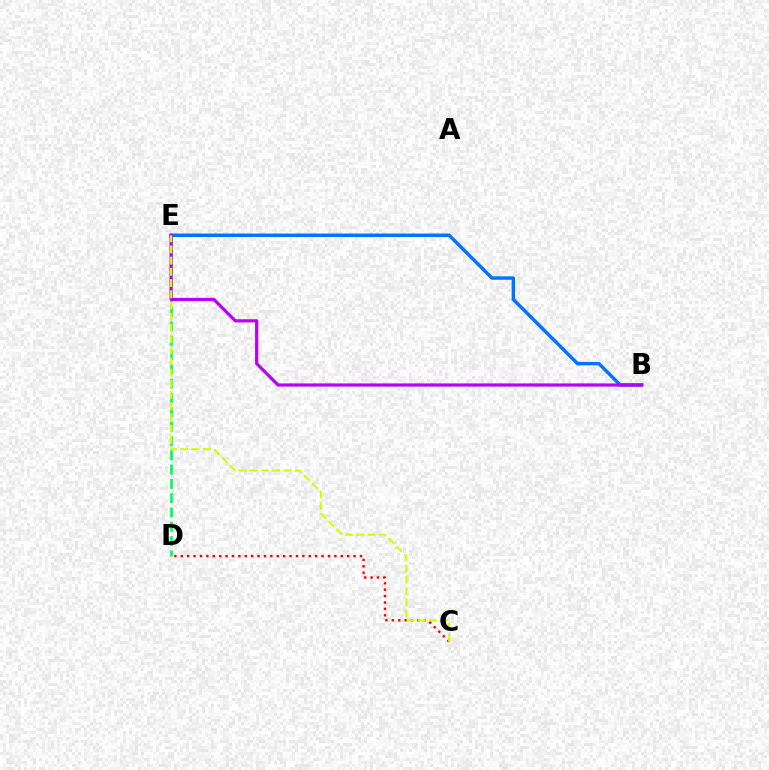{('D', 'E'): [{'color': '#00ff5c', 'line_style': 'dashed', 'thickness': 1.94}], ('B', 'E'): [{'color': '#0074ff', 'line_style': 'solid', 'thickness': 2.47}, {'color': '#b900ff', 'line_style': 'solid', 'thickness': 2.3}], ('C', 'D'): [{'color': '#ff0000', 'line_style': 'dotted', 'thickness': 1.74}], ('C', 'E'): [{'color': '#d1ff00', 'line_style': 'dashed', 'thickness': 1.52}]}